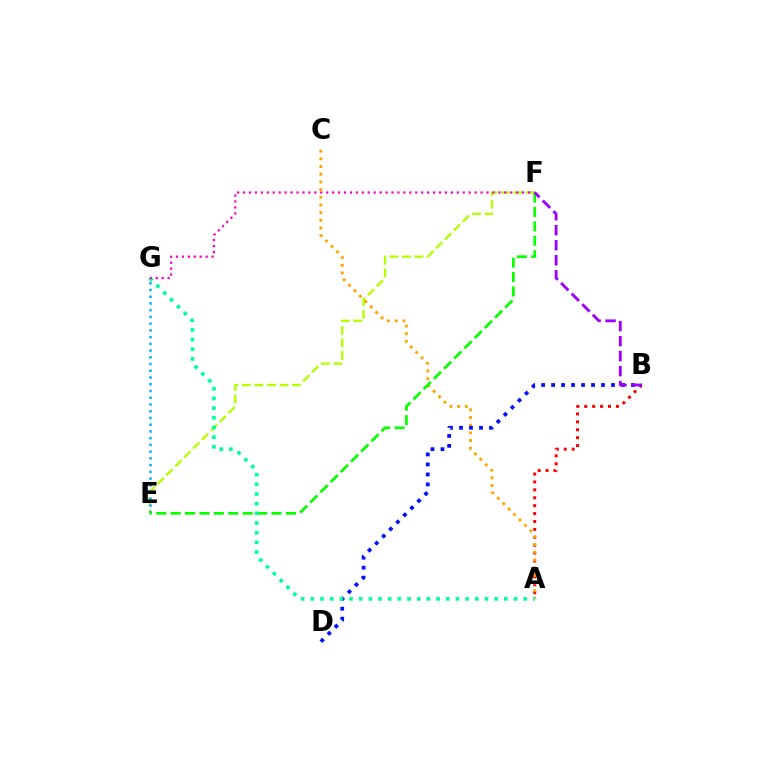{('E', 'F'): [{'color': '#b3ff00', 'line_style': 'dashed', 'thickness': 1.7}, {'color': '#08ff00', 'line_style': 'dashed', 'thickness': 1.96}], ('E', 'G'): [{'color': '#00b5ff', 'line_style': 'dotted', 'thickness': 1.83}], ('A', 'B'): [{'color': '#ff0000', 'line_style': 'dotted', 'thickness': 2.15}], ('A', 'C'): [{'color': '#ffa500', 'line_style': 'dotted', 'thickness': 2.09}], ('B', 'D'): [{'color': '#0010ff', 'line_style': 'dotted', 'thickness': 2.71}], ('A', 'G'): [{'color': '#00ff9d', 'line_style': 'dotted', 'thickness': 2.63}], ('B', 'F'): [{'color': '#9b00ff', 'line_style': 'dashed', 'thickness': 2.04}], ('F', 'G'): [{'color': '#ff00bd', 'line_style': 'dotted', 'thickness': 1.61}]}